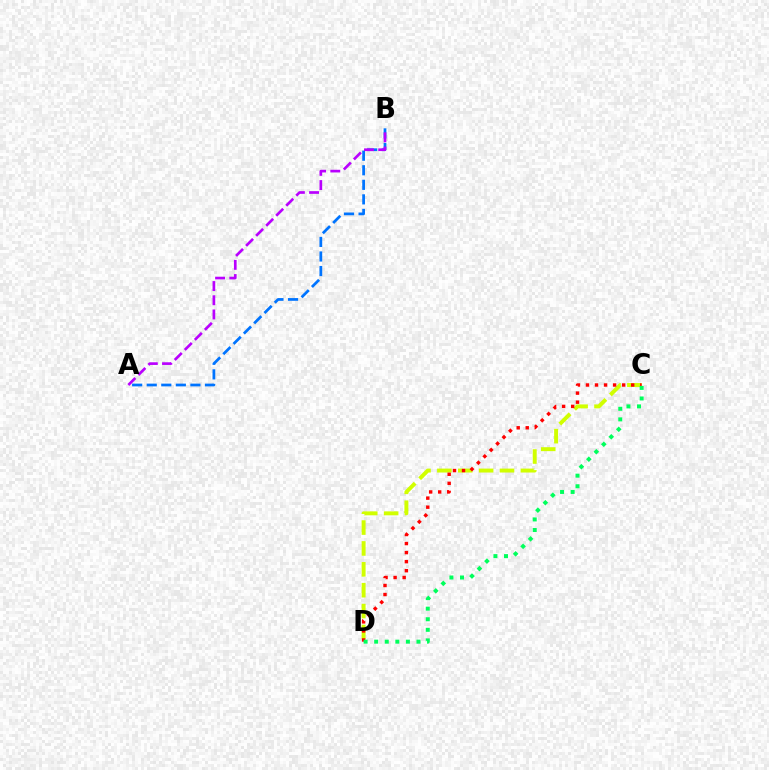{('A', 'B'): [{'color': '#0074ff', 'line_style': 'dashed', 'thickness': 1.98}, {'color': '#b900ff', 'line_style': 'dashed', 'thickness': 1.93}], ('C', 'D'): [{'color': '#d1ff00', 'line_style': 'dashed', 'thickness': 2.84}, {'color': '#ff0000', 'line_style': 'dotted', 'thickness': 2.46}, {'color': '#00ff5c', 'line_style': 'dotted', 'thickness': 2.87}]}